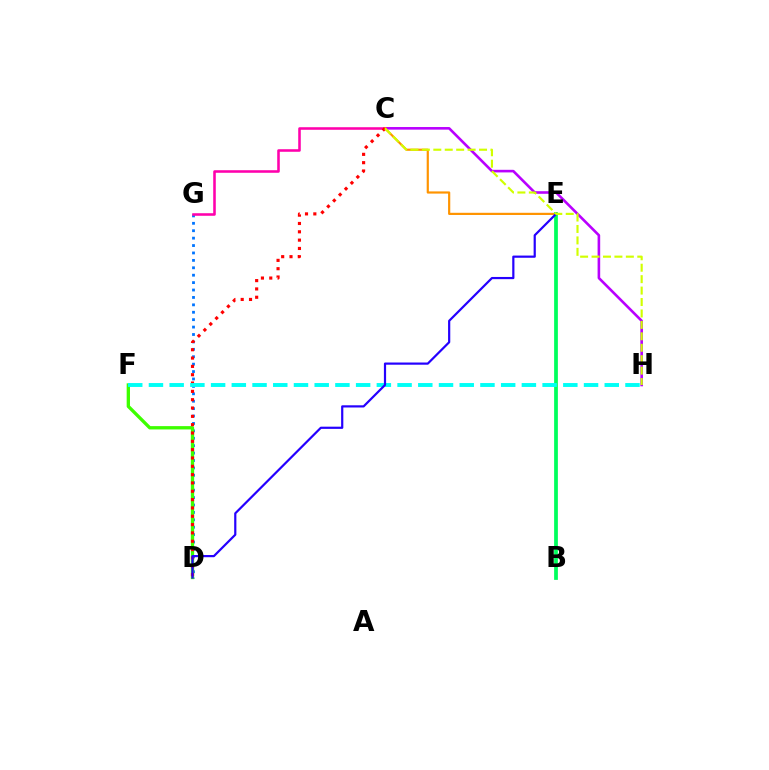{('C', 'H'): [{'color': '#b900ff', 'line_style': 'solid', 'thickness': 1.88}, {'color': '#d1ff00', 'line_style': 'dashed', 'thickness': 1.55}], ('D', 'G'): [{'color': '#0074ff', 'line_style': 'dotted', 'thickness': 2.01}], ('D', 'F'): [{'color': '#3dff00', 'line_style': 'solid', 'thickness': 2.39}], ('C', 'G'): [{'color': '#ff00ac', 'line_style': 'solid', 'thickness': 1.85}], ('C', 'E'): [{'color': '#ff9400', 'line_style': 'solid', 'thickness': 1.58}], ('B', 'E'): [{'color': '#00ff5c', 'line_style': 'solid', 'thickness': 2.7}], ('C', 'D'): [{'color': '#ff0000', 'line_style': 'dotted', 'thickness': 2.26}], ('F', 'H'): [{'color': '#00fff6', 'line_style': 'dashed', 'thickness': 2.81}], ('D', 'E'): [{'color': '#2500ff', 'line_style': 'solid', 'thickness': 1.58}]}